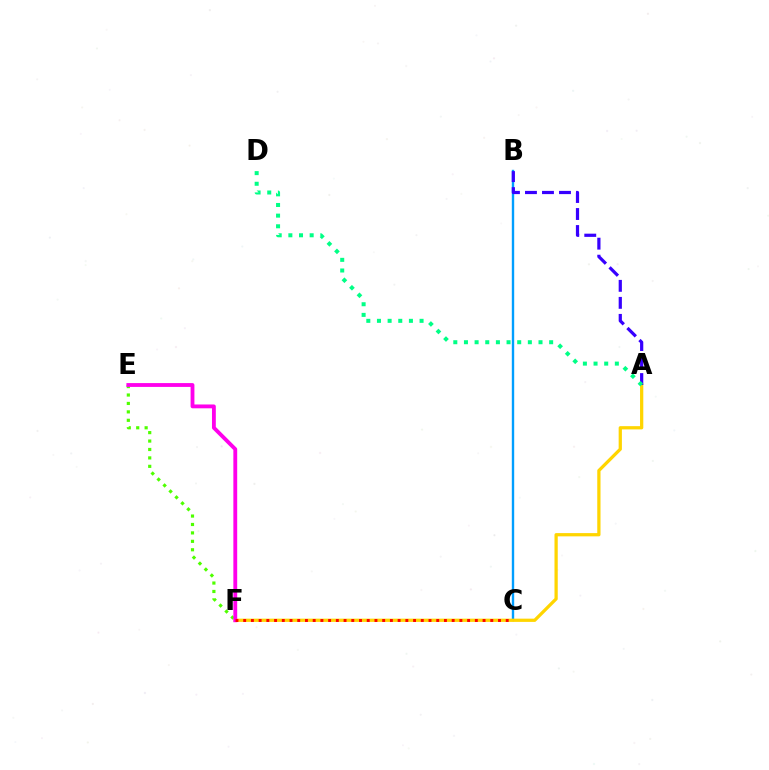{('E', 'F'): [{'color': '#4fff00', 'line_style': 'dotted', 'thickness': 2.29}, {'color': '#ff00ed', 'line_style': 'solid', 'thickness': 2.76}], ('B', 'C'): [{'color': '#009eff', 'line_style': 'solid', 'thickness': 1.72}], ('A', 'F'): [{'color': '#ffd500', 'line_style': 'solid', 'thickness': 2.34}], ('A', 'B'): [{'color': '#3700ff', 'line_style': 'dashed', 'thickness': 2.31}], ('C', 'F'): [{'color': '#ff0000', 'line_style': 'dotted', 'thickness': 2.1}], ('A', 'D'): [{'color': '#00ff86', 'line_style': 'dotted', 'thickness': 2.89}]}